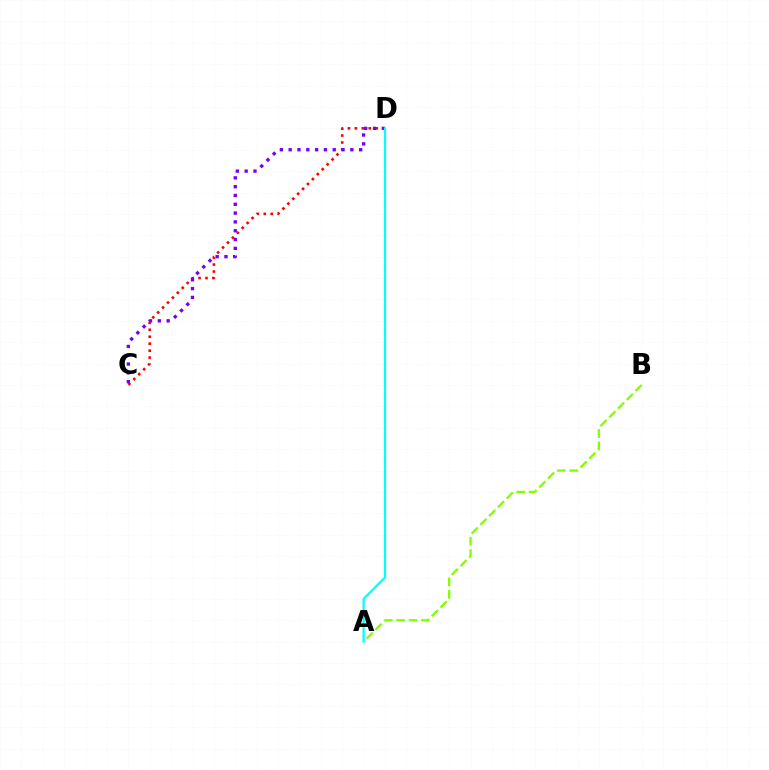{('C', 'D'): [{'color': '#ff0000', 'line_style': 'dotted', 'thickness': 1.89}, {'color': '#7200ff', 'line_style': 'dotted', 'thickness': 2.39}], ('A', 'D'): [{'color': '#00fff6', 'line_style': 'solid', 'thickness': 1.58}], ('A', 'B'): [{'color': '#84ff00', 'line_style': 'dashed', 'thickness': 1.68}]}